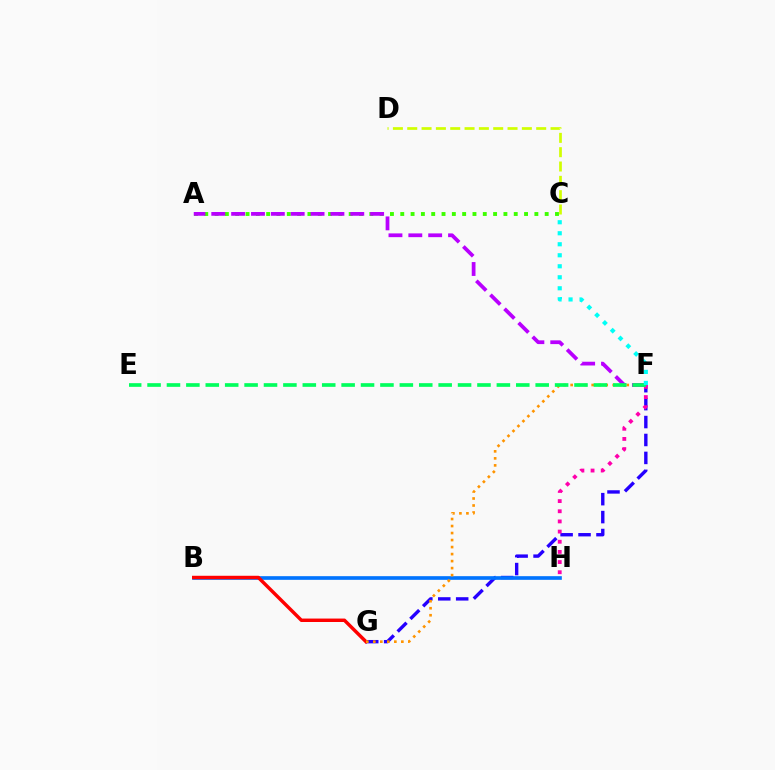{('C', 'D'): [{'color': '#d1ff00', 'line_style': 'dashed', 'thickness': 1.95}], ('F', 'G'): [{'color': '#2500ff', 'line_style': 'dashed', 'thickness': 2.44}, {'color': '#ff9400', 'line_style': 'dotted', 'thickness': 1.9}], ('B', 'H'): [{'color': '#0074ff', 'line_style': 'solid', 'thickness': 2.63}], ('F', 'H'): [{'color': '#ff00ac', 'line_style': 'dotted', 'thickness': 2.76}], ('B', 'G'): [{'color': '#ff0000', 'line_style': 'solid', 'thickness': 2.48}], ('A', 'C'): [{'color': '#3dff00', 'line_style': 'dotted', 'thickness': 2.8}], ('A', 'F'): [{'color': '#b900ff', 'line_style': 'dashed', 'thickness': 2.7}], ('E', 'F'): [{'color': '#00ff5c', 'line_style': 'dashed', 'thickness': 2.64}], ('C', 'F'): [{'color': '#00fff6', 'line_style': 'dotted', 'thickness': 2.99}]}